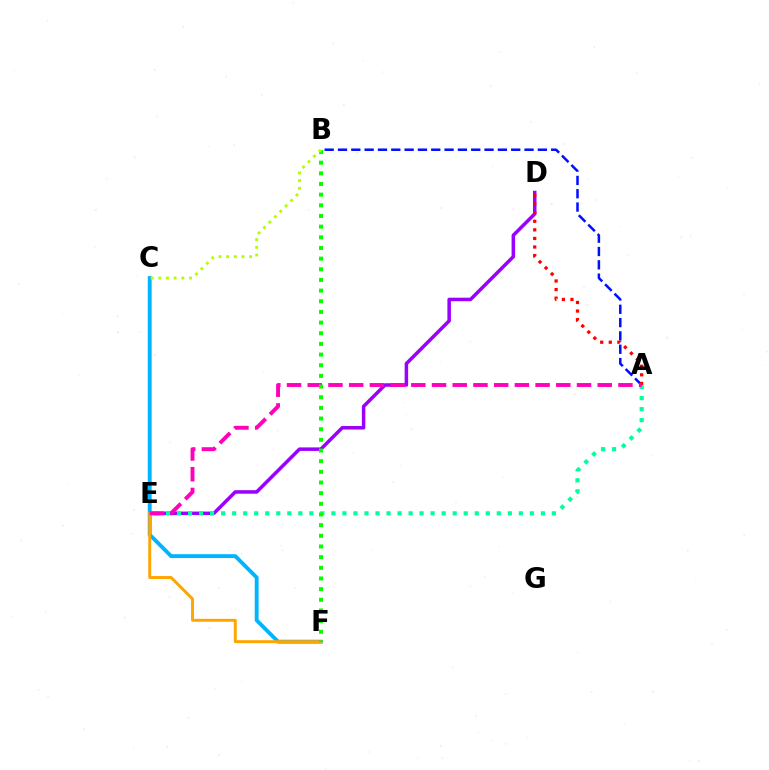{('A', 'B'): [{'color': '#0010ff', 'line_style': 'dashed', 'thickness': 1.81}], ('D', 'E'): [{'color': '#9b00ff', 'line_style': 'solid', 'thickness': 2.53}], ('C', 'F'): [{'color': '#00b5ff', 'line_style': 'solid', 'thickness': 2.78}], ('A', 'E'): [{'color': '#00ff9d', 'line_style': 'dotted', 'thickness': 3.0}, {'color': '#ff00bd', 'line_style': 'dashed', 'thickness': 2.81}], ('E', 'F'): [{'color': '#ffa500', 'line_style': 'solid', 'thickness': 2.11}], ('A', 'D'): [{'color': '#ff0000', 'line_style': 'dotted', 'thickness': 2.33}], ('B', 'F'): [{'color': '#08ff00', 'line_style': 'dotted', 'thickness': 2.9}], ('B', 'C'): [{'color': '#b3ff00', 'line_style': 'dotted', 'thickness': 2.08}]}